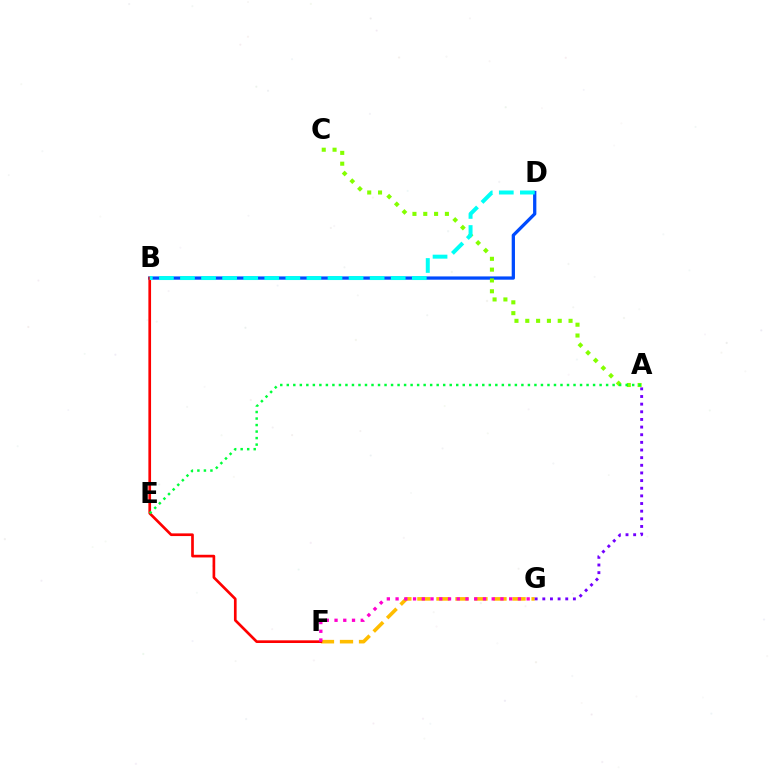{('F', 'G'): [{'color': '#ffbd00', 'line_style': 'dashed', 'thickness': 2.58}, {'color': '#ff00cf', 'line_style': 'dotted', 'thickness': 2.37}], ('A', 'G'): [{'color': '#7200ff', 'line_style': 'dotted', 'thickness': 2.08}], ('B', 'D'): [{'color': '#004bff', 'line_style': 'solid', 'thickness': 2.36}, {'color': '#00fff6', 'line_style': 'dashed', 'thickness': 2.86}], ('B', 'F'): [{'color': '#ff0000', 'line_style': 'solid', 'thickness': 1.93}], ('A', 'C'): [{'color': '#84ff00', 'line_style': 'dotted', 'thickness': 2.94}], ('A', 'E'): [{'color': '#00ff39', 'line_style': 'dotted', 'thickness': 1.77}]}